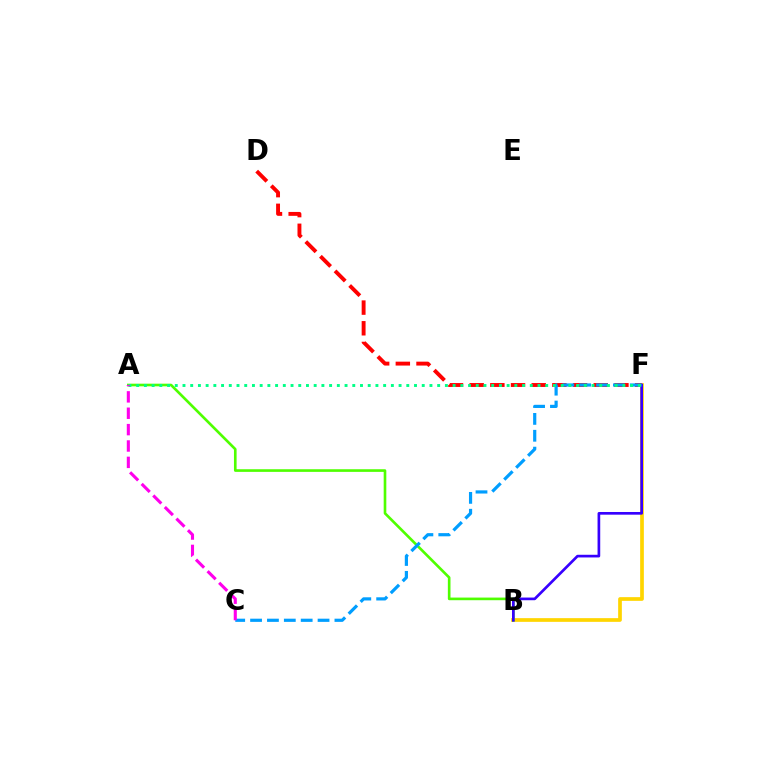{('B', 'F'): [{'color': '#ffd500', 'line_style': 'solid', 'thickness': 2.67}, {'color': '#3700ff', 'line_style': 'solid', 'thickness': 1.93}], ('D', 'F'): [{'color': '#ff0000', 'line_style': 'dashed', 'thickness': 2.81}], ('A', 'B'): [{'color': '#4fff00', 'line_style': 'solid', 'thickness': 1.9}], ('C', 'F'): [{'color': '#009eff', 'line_style': 'dashed', 'thickness': 2.29}], ('A', 'F'): [{'color': '#00ff86', 'line_style': 'dotted', 'thickness': 2.1}], ('A', 'C'): [{'color': '#ff00ed', 'line_style': 'dashed', 'thickness': 2.22}]}